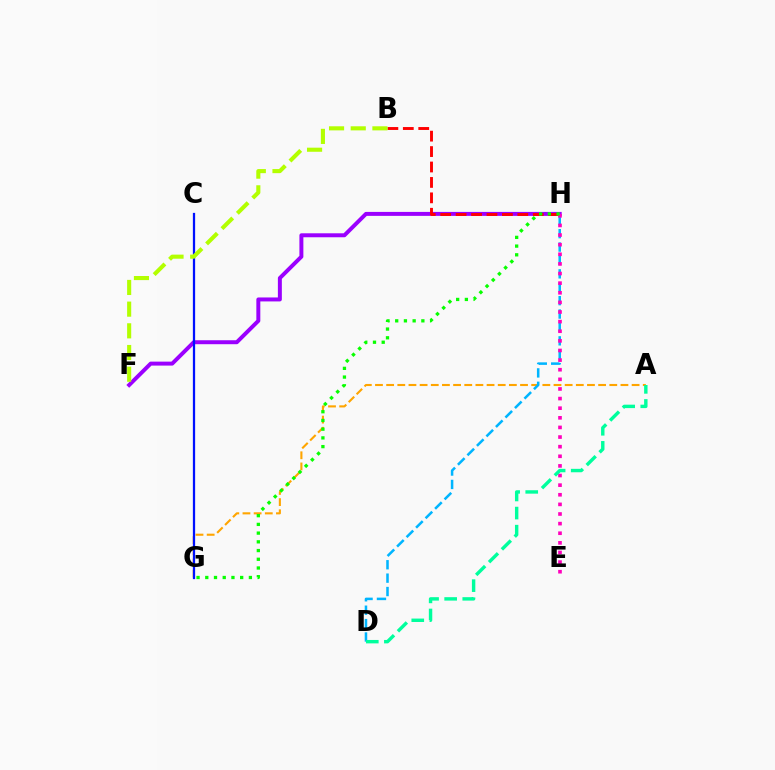{('A', 'G'): [{'color': '#ffa500', 'line_style': 'dashed', 'thickness': 1.52}], ('F', 'H'): [{'color': '#9b00ff', 'line_style': 'solid', 'thickness': 2.86}], ('D', 'H'): [{'color': '#00b5ff', 'line_style': 'dashed', 'thickness': 1.82}], ('C', 'G'): [{'color': '#0010ff', 'line_style': 'solid', 'thickness': 1.63}], ('B', 'H'): [{'color': '#ff0000', 'line_style': 'dashed', 'thickness': 2.1}], ('B', 'F'): [{'color': '#b3ff00', 'line_style': 'dashed', 'thickness': 2.95}], ('E', 'H'): [{'color': '#ff00bd', 'line_style': 'dotted', 'thickness': 2.61}], ('G', 'H'): [{'color': '#08ff00', 'line_style': 'dotted', 'thickness': 2.37}], ('A', 'D'): [{'color': '#00ff9d', 'line_style': 'dashed', 'thickness': 2.46}]}